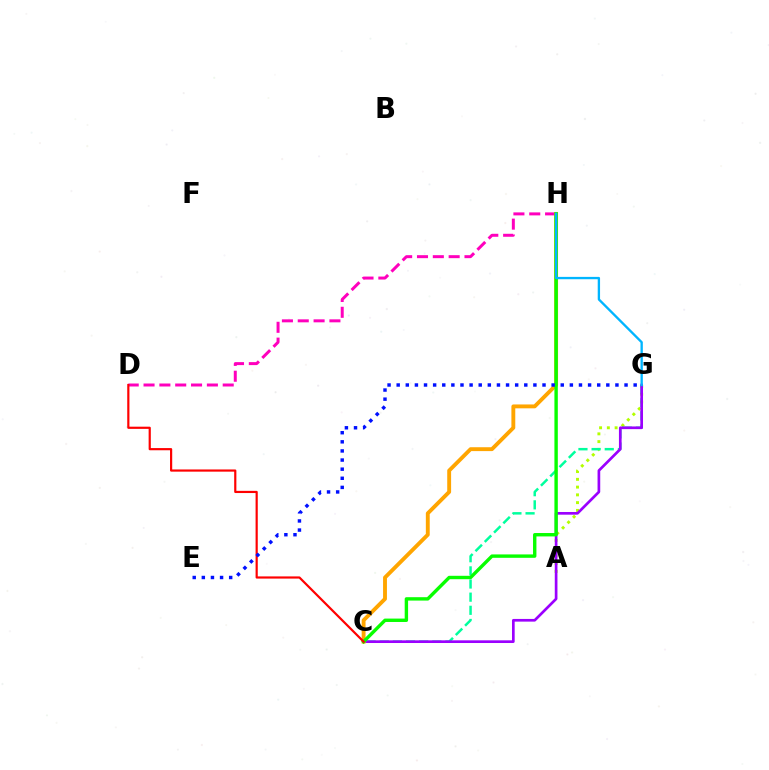{('A', 'G'): [{'color': '#b3ff00', 'line_style': 'dotted', 'thickness': 2.11}], ('D', 'H'): [{'color': '#ff00bd', 'line_style': 'dashed', 'thickness': 2.15}], ('C', 'G'): [{'color': '#00ff9d', 'line_style': 'dashed', 'thickness': 1.79}, {'color': '#9b00ff', 'line_style': 'solid', 'thickness': 1.93}], ('C', 'H'): [{'color': '#ffa500', 'line_style': 'solid', 'thickness': 2.79}, {'color': '#08ff00', 'line_style': 'solid', 'thickness': 2.45}], ('C', 'D'): [{'color': '#ff0000', 'line_style': 'solid', 'thickness': 1.58}], ('G', 'H'): [{'color': '#00b5ff', 'line_style': 'solid', 'thickness': 1.68}], ('E', 'G'): [{'color': '#0010ff', 'line_style': 'dotted', 'thickness': 2.48}]}